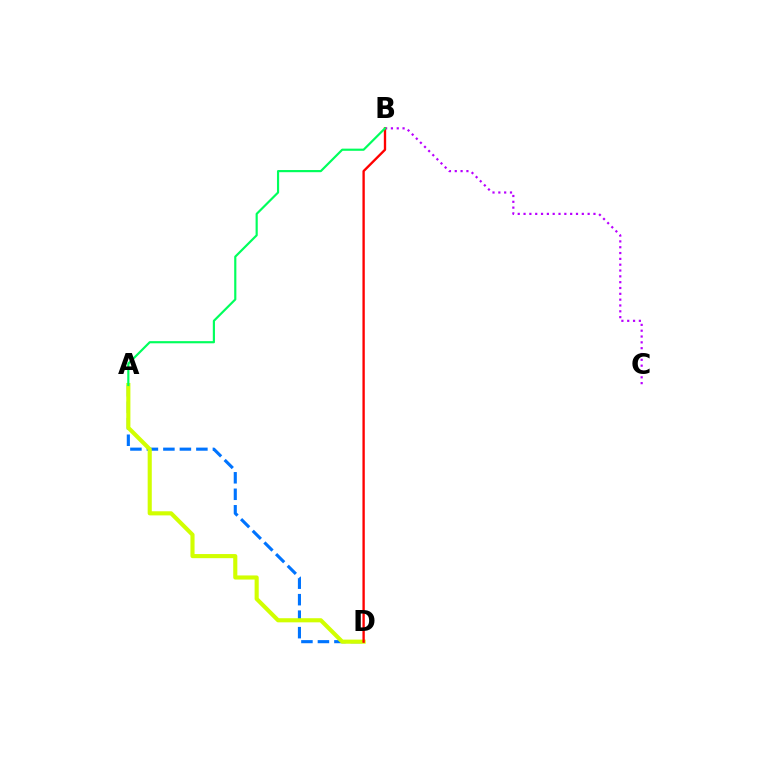{('A', 'D'): [{'color': '#0074ff', 'line_style': 'dashed', 'thickness': 2.24}, {'color': '#d1ff00', 'line_style': 'solid', 'thickness': 2.96}], ('B', 'C'): [{'color': '#b900ff', 'line_style': 'dotted', 'thickness': 1.58}], ('B', 'D'): [{'color': '#ff0000', 'line_style': 'solid', 'thickness': 1.69}], ('A', 'B'): [{'color': '#00ff5c', 'line_style': 'solid', 'thickness': 1.56}]}